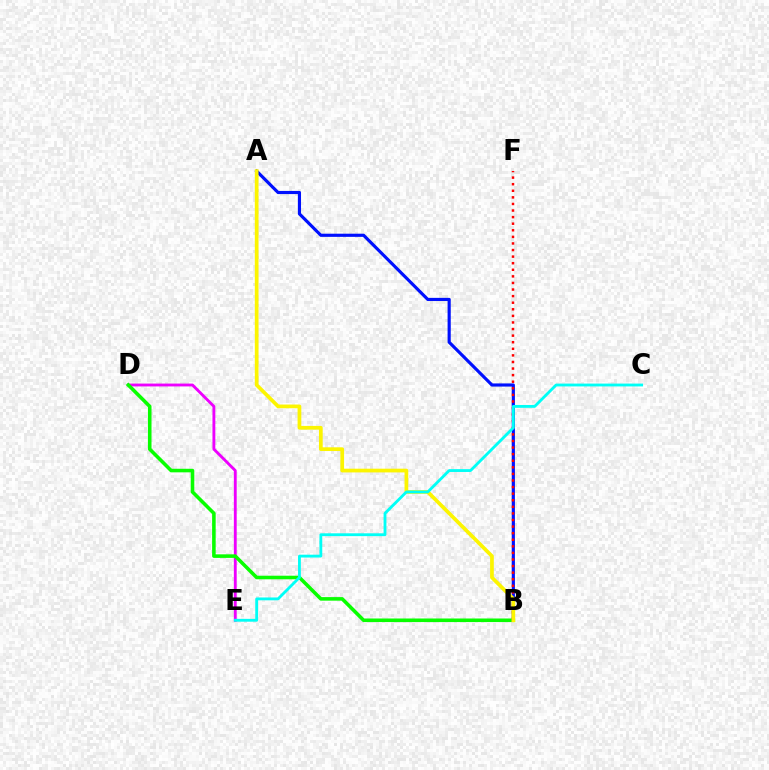{('D', 'E'): [{'color': '#ee00ff', 'line_style': 'solid', 'thickness': 2.06}], ('B', 'D'): [{'color': '#08ff00', 'line_style': 'solid', 'thickness': 2.57}], ('A', 'B'): [{'color': '#0010ff', 'line_style': 'solid', 'thickness': 2.27}, {'color': '#fcf500', 'line_style': 'solid', 'thickness': 2.68}], ('B', 'F'): [{'color': '#ff0000', 'line_style': 'dotted', 'thickness': 1.79}], ('C', 'E'): [{'color': '#00fff6', 'line_style': 'solid', 'thickness': 2.04}]}